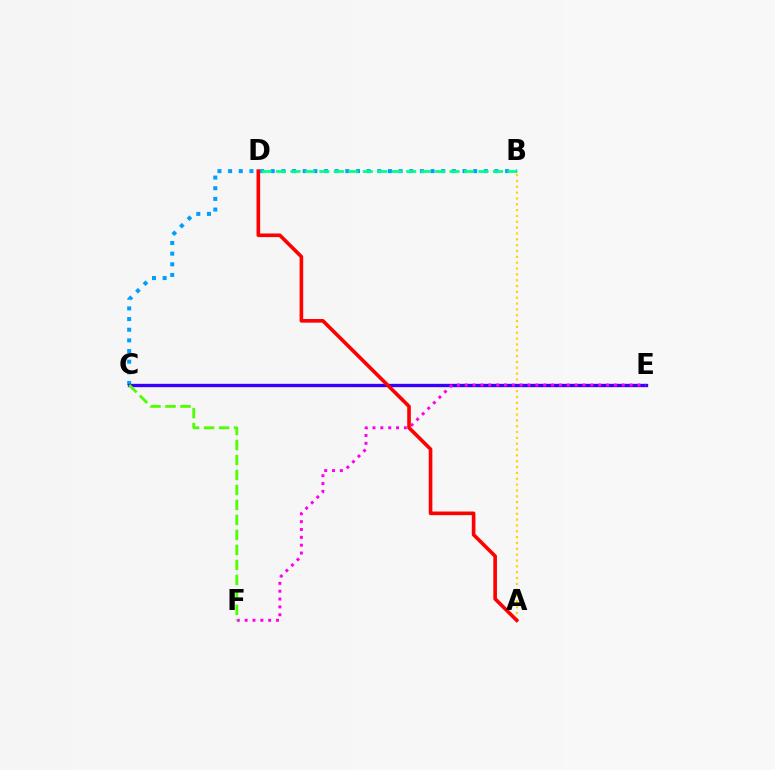{('A', 'B'): [{'color': '#ffd500', 'line_style': 'dotted', 'thickness': 1.59}], ('B', 'C'): [{'color': '#009eff', 'line_style': 'dotted', 'thickness': 2.89}], ('C', 'E'): [{'color': '#3700ff', 'line_style': 'solid', 'thickness': 2.39}], ('E', 'F'): [{'color': '#ff00ed', 'line_style': 'dotted', 'thickness': 2.13}], ('A', 'D'): [{'color': '#ff0000', 'line_style': 'solid', 'thickness': 2.61}], ('B', 'D'): [{'color': '#00ff86', 'line_style': 'dashed', 'thickness': 1.97}], ('C', 'F'): [{'color': '#4fff00', 'line_style': 'dashed', 'thickness': 2.04}]}